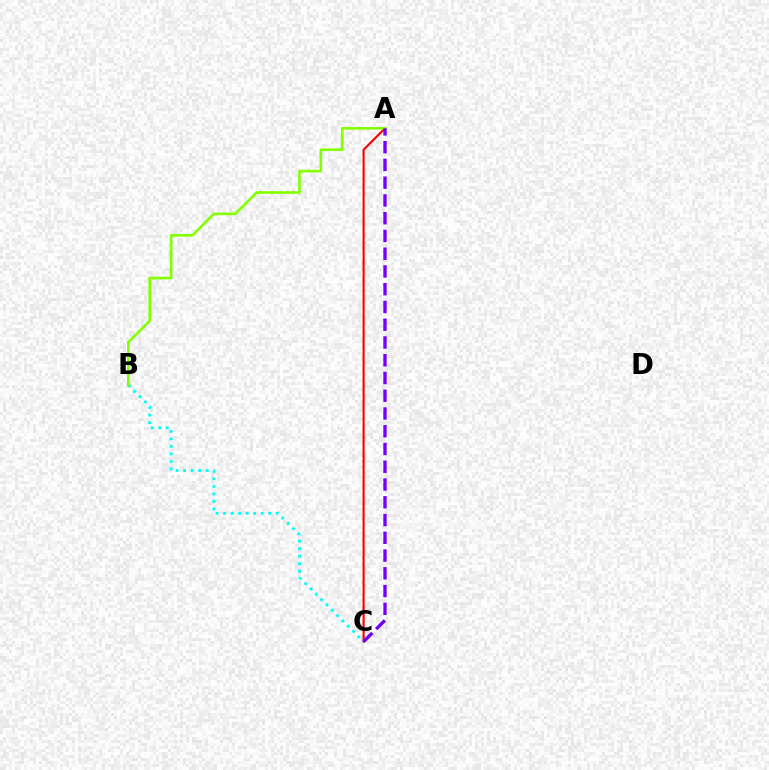{('A', 'C'): [{'color': '#ff0000', 'line_style': 'solid', 'thickness': 1.53}, {'color': '#7200ff', 'line_style': 'dashed', 'thickness': 2.41}], ('B', 'C'): [{'color': '#00fff6', 'line_style': 'dotted', 'thickness': 2.04}], ('A', 'B'): [{'color': '#84ff00', 'line_style': 'solid', 'thickness': 1.9}]}